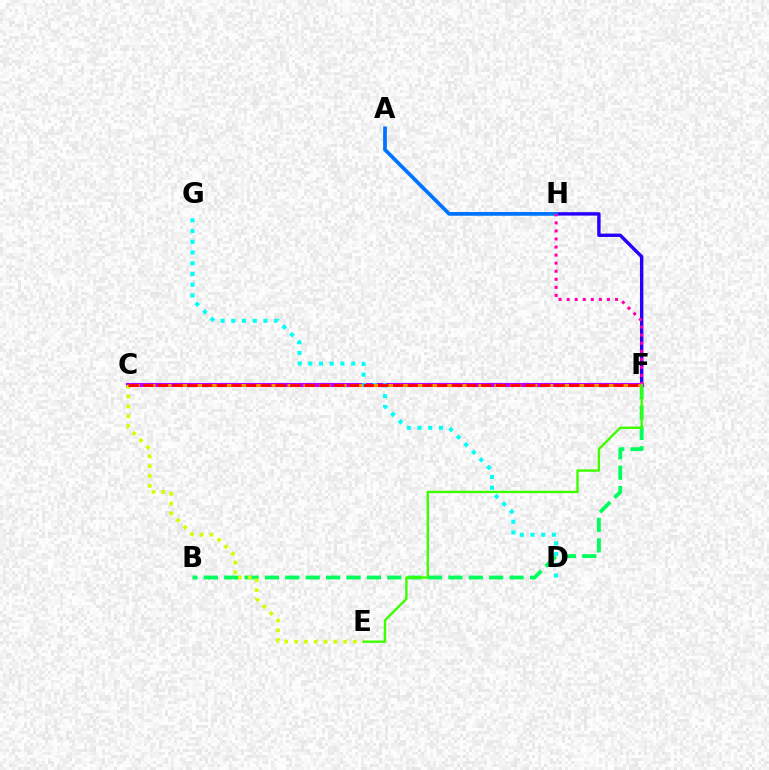{('B', 'F'): [{'color': '#00ff5c', 'line_style': 'dashed', 'thickness': 2.77}], ('F', 'H'): [{'color': '#2500ff', 'line_style': 'solid', 'thickness': 2.45}, {'color': '#ff00ac', 'line_style': 'dotted', 'thickness': 2.19}], ('C', 'F'): [{'color': '#b900ff', 'line_style': 'solid', 'thickness': 2.96}, {'color': '#ff9400', 'line_style': 'dashed', 'thickness': 2.16}, {'color': '#ff0000', 'line_style': 'dashed', 'thickness': 2.0}], ('D', 'G'): [{'color': '#00fff6', 'line_style': 'dotted', 'thickness': 2.91}], ('C', 'E'): [{'color': '#d1ff00', 'line_style': 'dotted', 'thickness': 2.66}], ('A', 'H'): [{'color': '#0074ff', 'line_style': 'solid', 'thickness': 2.69}], ('E', 'F'): [{'color': '#3dff00', 'line_style': 'solid', 'thickness': 1.72}]}